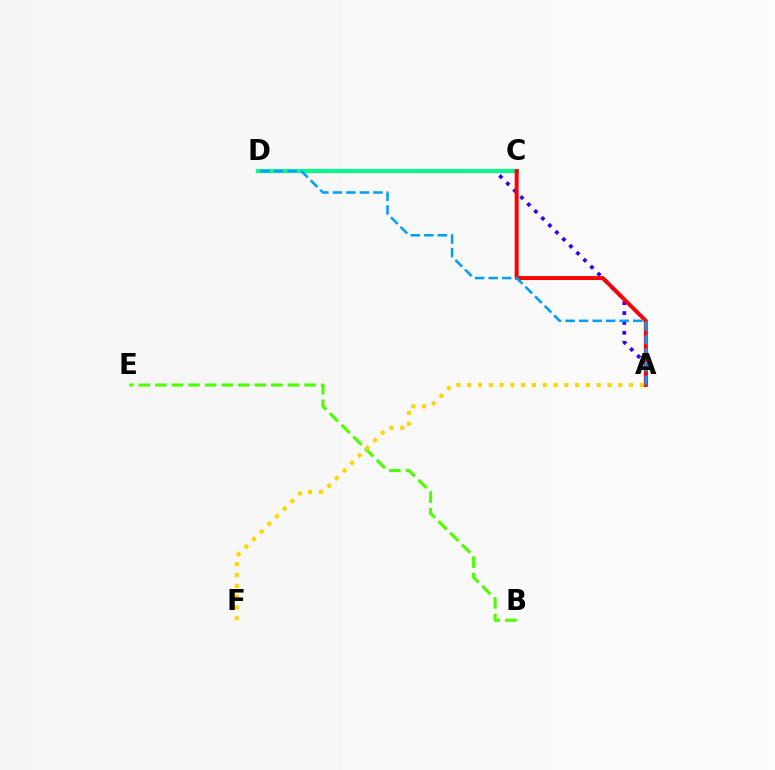{('A', 'D'): [{'color': '#3700ff', 'line_style': 'dotted', 'thickness': 2.68}, {'color': '#009eff', 'line_style': 'dashed', 'thickness': 1.84}], ('C', 'D'): [{'color': '#ff00ed', 'line_style': 'solid', 'thickness': 2.34}, {'color': '#00ff86', 'line_style': 'solid', 'thickness': 2.86}], ('B', 'E'): [{'color': '#4fff00', 'line_style': 'dashed', 'thickness': 2.25}], ('A', 'C'): [{'color': '#ff0000', 'line_style': 'solid', 'thickness': 2.85}], ('A', 'F'): [{'color': '#ffd500', 'line_style': 'dotted', 'thickness': 2.93}]}